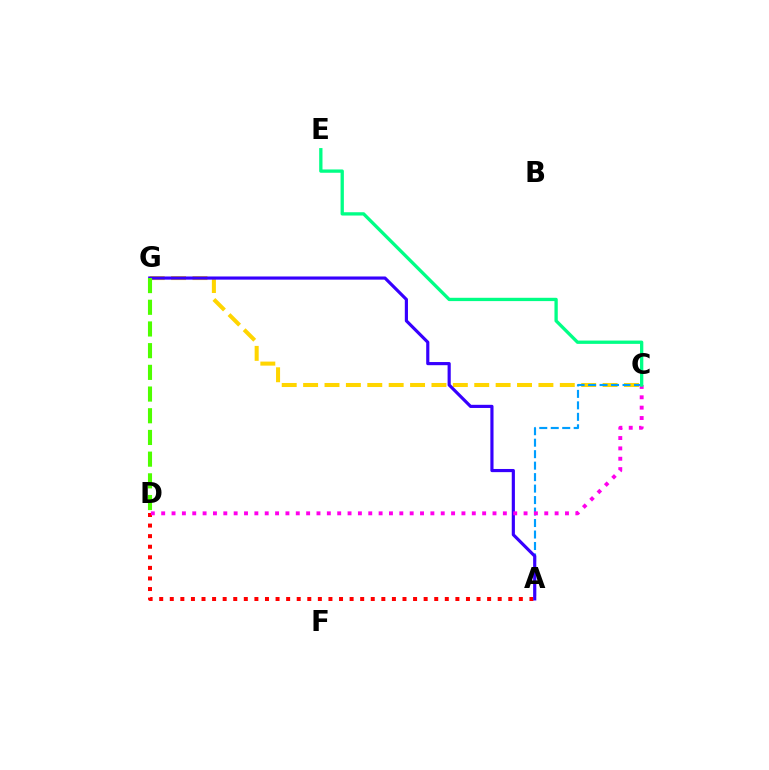{('A', 'D'): [{'color': '#ff0000', 'line_style': 'dotted', 'thickness': 2.87}], ('C', 'G'): [{'color': '#ffd500', 'line_style': 'dashed', 'thickness': 2.91}], ('A', 'C'): [{'color': '#009eff', 'line_style': 'dashed', 'thickness': 1.56}], ('A', 'G'): [{'color': '#3700ff', 'line_style': 'solid', 'thickness': 2.28}], ('C', 'D'): [{'color': '#ff00ed', 'line_style': 'dotted', 'thickness': 2.81}], ('D', 'G'): [{'color': '#4fff00', 'line_style': 'dashed', 'thickness': 2.95}], ('C', 'E'): [{'color': '#00ff86', 'line_style': 'solid', 'thickness': 2.38}]}